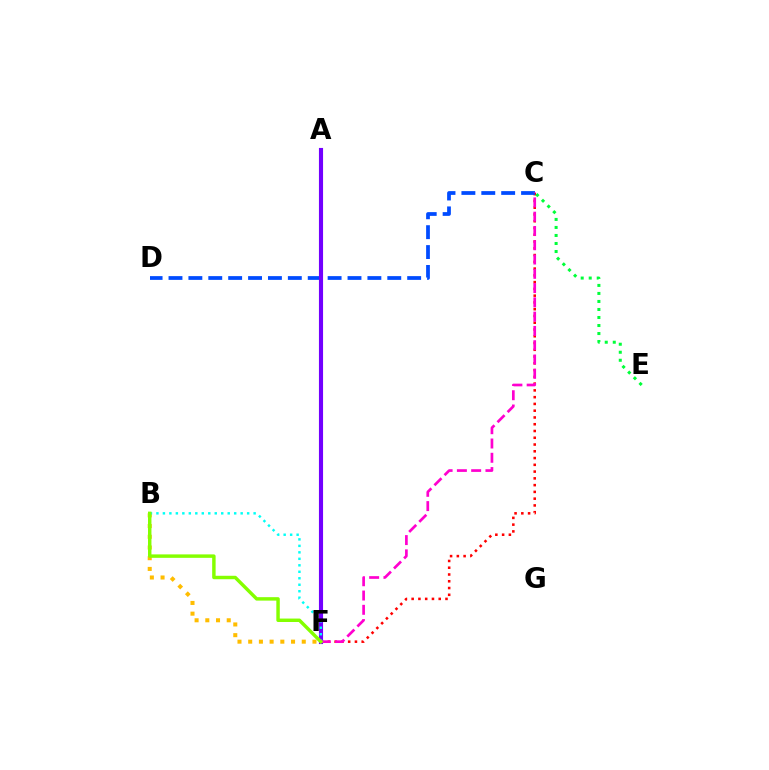{('C', 'F'): [{'color': '#ff0000', 'line_style': 'dotted', 'thickness': 1.84}, {'color': '#ff00cf', 'line_style': 'dashed', 'thickness': 1.94}], ('B', 'F'): [{'color': '#ffbd00', 'line_style': 'dotted', 'thickness': 2.91}, {'color': '#00fff6', 'line_style': 'dotted', 'thickness': 1.76}, {'color': '#84ff00', 'line_style': 'solid', 'thickness': 2.48}], ('C', 'E'): [{'color': '#00ff39', 'line_style': 'dotted', 'thickness': 2.18}], ('C', 'D'): [{'color': '#004bff', 'line_style': 'dashed', 'thickness': 2.7}], ('A', 'F'): [{'color': '#7200ff', 'line_style': 'solid', 'thickness': 2.97}]}